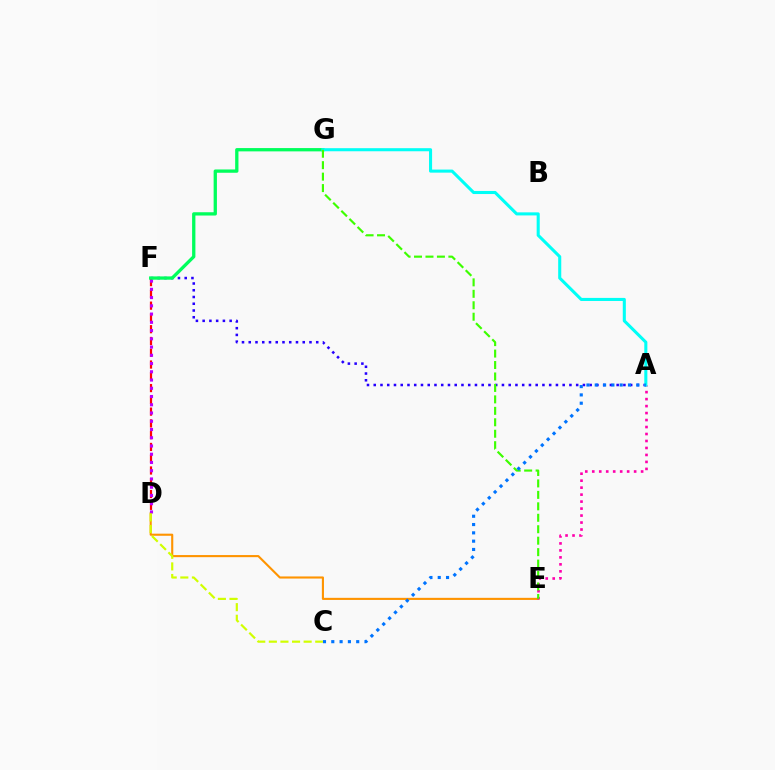{('D', 'F'): [{'color': '#ff0000', 'line_style': 'dashed', 'thickness': 1.6}, {'color': '#b900ff', 'line_style': 'dotted', 'thickness': 2.24}], ('A', 'F'): [{'color': '#2500ff', 'line_style': 'dotted', 'thickness': 1.83}], ('D', 'E'): [{'color': '#ff9400', 'line_style': 'solid', 'thickness': 1.52}], ('F', 'G'): [{'color': '#00ff5c', 'line_style': 'solid', 'thickness': 2.37}], ('A', 'E'): [{'color': '#ff00ac', 'line_style': 'dotted', 'thickness': 1.9}], ('A', 'G'): [{'color': '#00fff6', 'line_style': 'solid', 'thickness': 2.21}], ('E', 'G'): [{'color': '#3dff00', 'line_style': 'dashed', 'thickness': 1.56}], ('A', 'C'): [{'color': '#0074ff', 'line_style': 'dotted', 'thickness': 2.26}], ('C', 'D'): [{'color': '#d1ff00', 'line_style': 'dashed', 'thickness': 1.58}]}